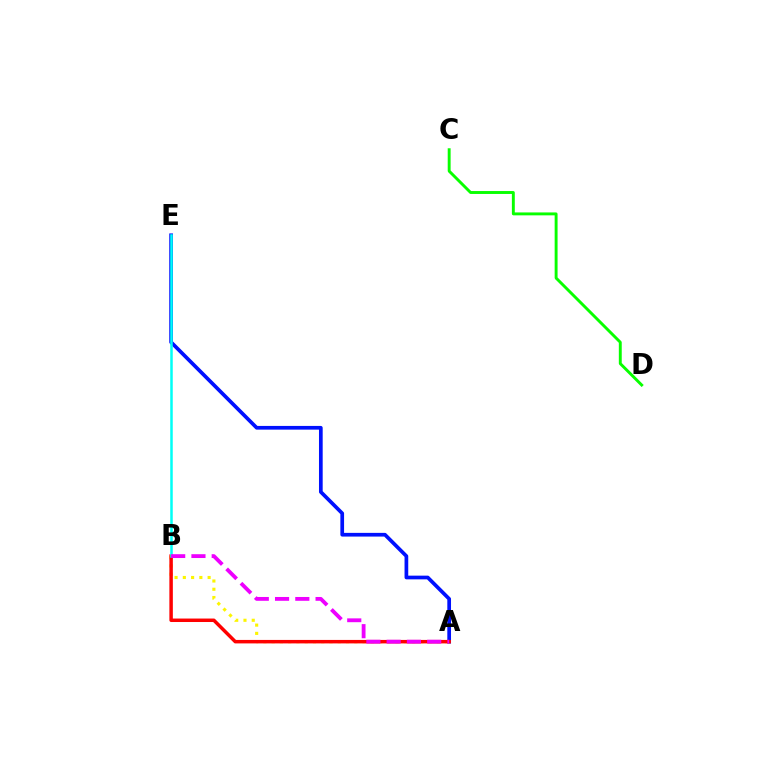{('A', 'B'): [{'color': '#fcf500', 'line_style': 'dotted', 'thickness': 2.25}, {'color': '#ff0000', 'line_style': 'solid', 'thickness': 2.5}, {'color': '#ee00ff', 'line_style': 'dashed', 'thickness': 2.75}], ('A', 'E'): [{'color': '#0010ff', 'line_style': 'solid', 'thickness': 2.67}], ('B', 'E'): [{'color': '#00fff6', 'line_style': 'solid', 'thickness': 1.81}], ('C', 'D'): [{'color': '#08ff00', 'line_style': 'solid', 'thickness': 2.1}]}